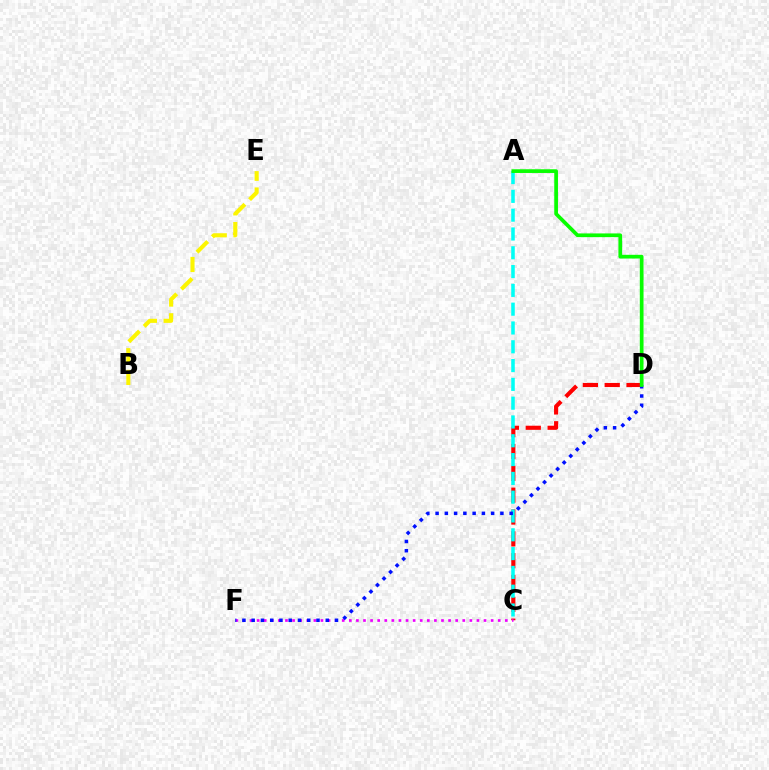{('C', 'D'): [{'color': '#ff0000', 'line_style': 'dashed', 'thickness': 2.97}], ('A', 'C'): [{'color': '#00fff6', 'line_style': 'dashed', 'thickness': 2.55}], ('C', 'F'): [{'color': '#ee00ff', 'line_style': 'dotted', 'thickness': 1.93}], ('D', 'F'): [{'color': '#0010ff', 'line_style': 'dotted', 'thickness': 2.52}], ('B', 'E'): [{'color': '#fcf500', 'line_style': 'dashed', 'thickness': 2.95}], ('A', 'D'): [{'color': '#08ff00', 'line_style': 'solid', 'thickness': 2.67}]}